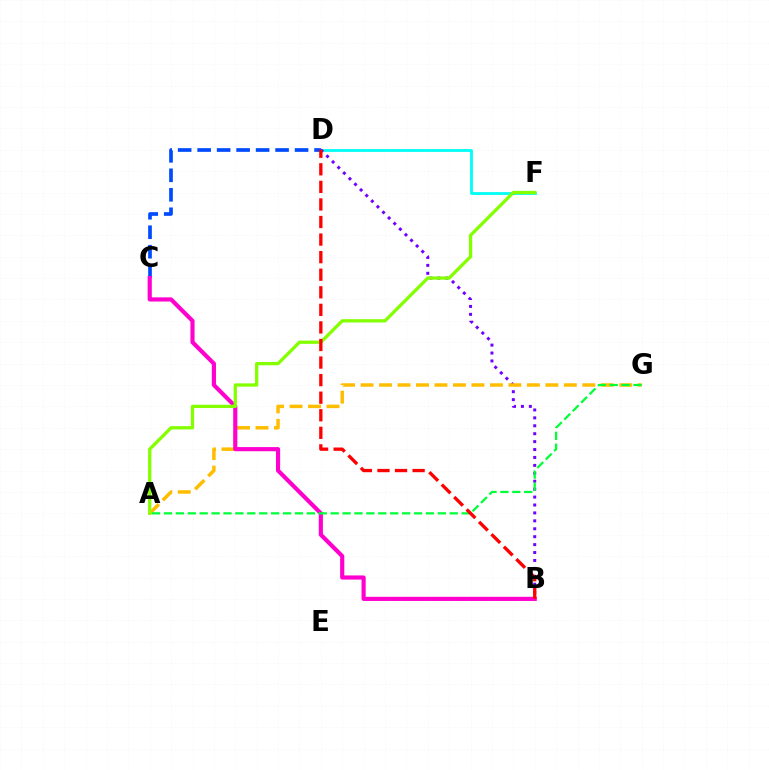{('D', 'F'): [{'color': '#00fff6', 'line_style': 'solid', 'thickness': 2.02}], ('C', 'D'): [{'color': '#004bff', 'line_style': 'dashed', 'thickness': 2.65}], ('B', 'D'): [{'color': '#7200ff', 'line_style': 'dotted', 'thickness': 2.15}, {'color': '#ff0000', 'line_style': 'dashed', 'thickness': 2.39}], ('A', 'G'): [{'color': '#ffbd00', 'line_style': 'dashed', 'thickness': 2.51}, {'color': '#00ff39', 'line_style': 'dashed', 'thickness': 1.62}], ('B', 'C'): [{'color': '#ff00cf', 'line_style': 'solid', 'thickness': 2.98}], ('A', 'F'): [{'color': '#84ff00', 'line_style': 'solid', 'thickness': 2.37}]}